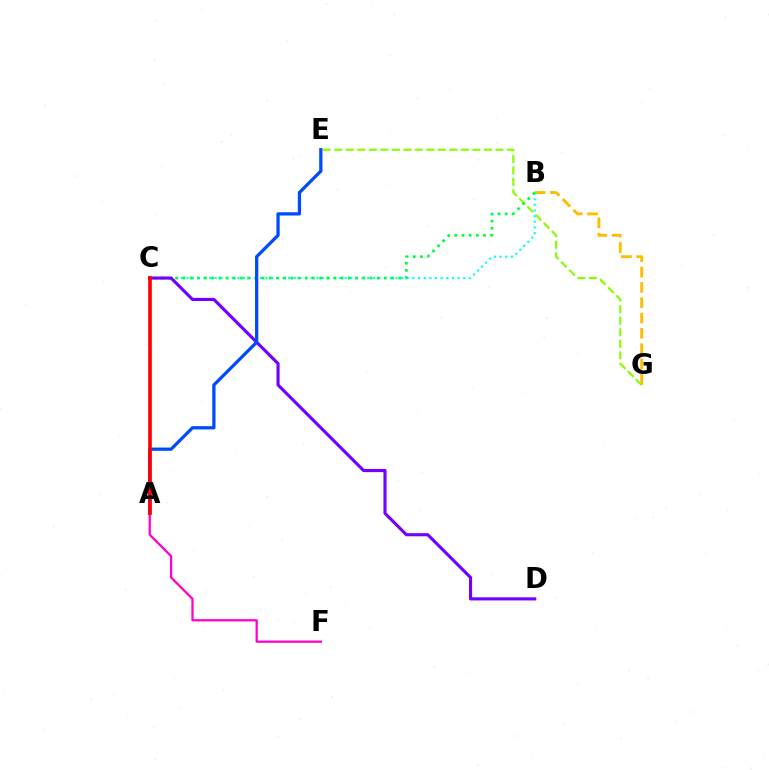{('B', 'G'): [{'color': '#ffbd00', 'line_style': 'dashed', 'thickness': 2.08}], ('E', 'G'): [{'color': '#84ff00', 'line_style': 'dashed', 'thickness': 1.56}], ('B', 'C'): [{'color': '#00fff6', 'line_style': 'dotted', 'thickness': 1.53}, {'color': '#00ff39', 'line_style': 'dotted', 'thickness': 1.95}], ('C', 'D'): [{'color': '#7200ff', 'line_style': 'solid', 'thickness': 2.25}], ('A', 'E'): [{'color': '#004bff', 'line_style': 'solid', 'thickness': 2.35}], ('A', 'F'): [{'color': '#ff00cf', 'line_style': 'solid', 'thickness': 1.63}], ('A', 'C'): [{'color': '#ff0000', 'line_style': 'solid', 'thickness': 2.61}]}